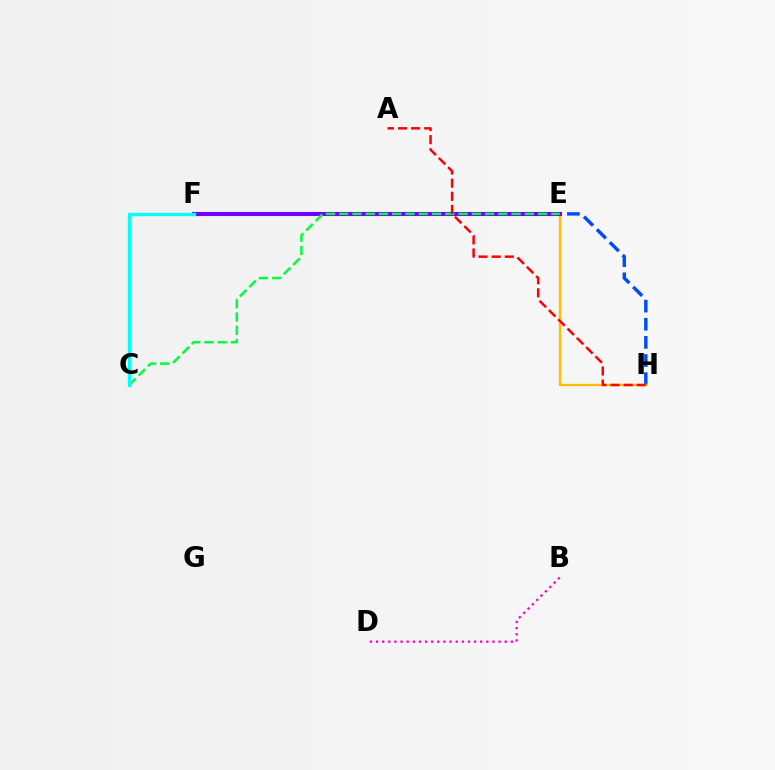{('E', 'F'): [{'color': '#84ff00', 'line_style': 'solid', 'thickness': 2.06}, {'color': '#7200ff', 'line_style': 'solid', 'thickness': 2.95}], ('E', 'H'): [{'color': '#004bff', 'line_style': 'dashed', 'thickness': 2.46}, {'color': '#ffbd00', 'line_style': 'solid', 'thickness': 1.69}], ('C', 'E'): [{'color': '#00ff39', 'line_style': 'dashed', 'thickness': 1.8}], ('B', 'D'): [{'color': '#ff00cf', 'line_style': 'dotted', 'thickness': 1.66}], ('A', 'H'): [{'color': '#ff0000', 'line_style': 'dashed', 'thickness': 1.78}], ('C', 'F'): [{'color': '#00fff6', 'line_style': 'solid', 'thickness': 2.41}]}